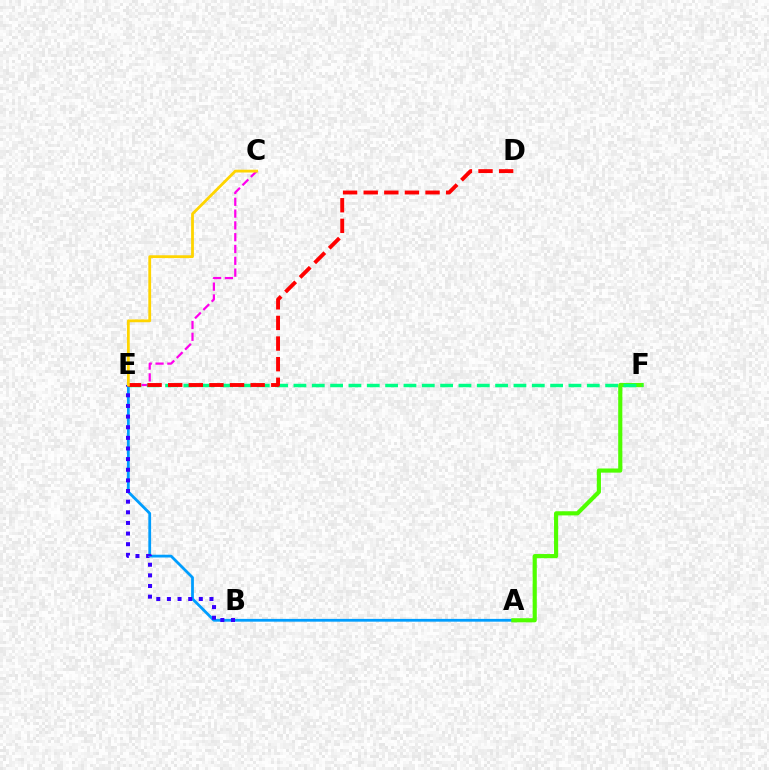{('A', 'E'): [{'color': '#009eff', 'line_style': 'solid', 'thickness': 2.0}], ('C', 'E'): [{'color': '#ff00ed', 'line_style': 'dashed', 'thickness': 1.6}, {'color': '#ffd500', 'line_style': 'solid', 'thickness': 2.02}], ('B', 'E'): [{'color': '#3700ff', 'line_style': 'dotted', 'thickness': 2.89}], ('A', 'F'): [{'color': '#4fff00', 'line_style': 'solid', 'thickness': 2.98}], ('E', 'F'): [{'color': '#00ff86', 'line_style': 'dashed', 'thickness': 2.49}], ('D', 'E'): [{'color': '#ff0000', 'line_style': 'dashed', 'thickness': 2.8}]}